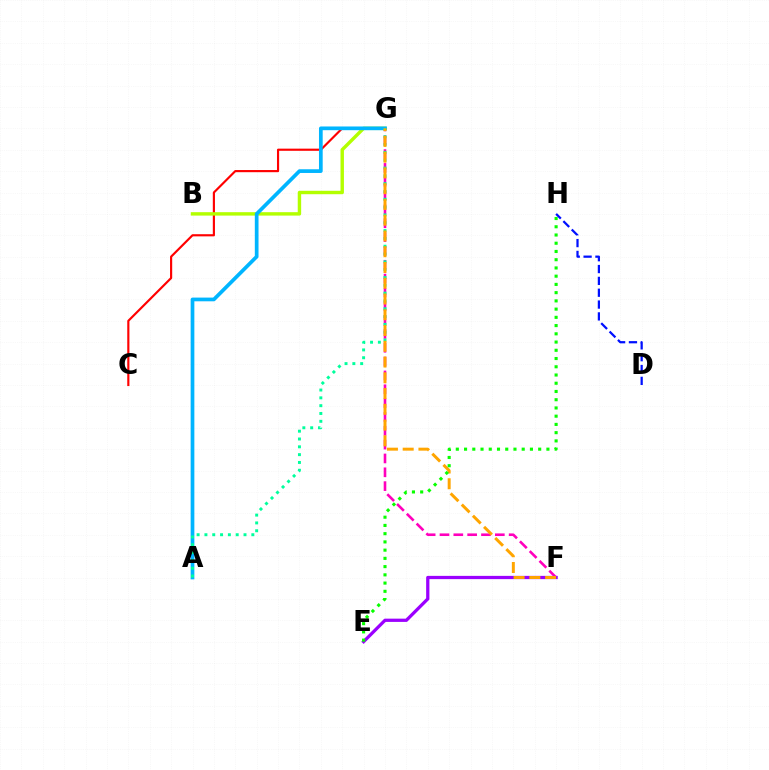{('F', 'G'): [{'color': '#ff00bd', 'line_style': 'dashed', 'thickness': 1.88}, {'color': '#ffa500', 'line_style': 'dashed', 'thickness': 2.14}], ('C', 'G'): [{'color': '#ff0000', 'line_style': 'solid', 'thickness': 1.55}], ('B', 'G'): [{'color': '#b3ff00', 'line_style': 'solid', 'thickness': 2.46}], ('E', 'F'): [{'color': '#9b00ff', 'line_style': 'solid', 'thickness': 2.35}], ('A', 'G'): [{'color': '#00b5ff', 'line_style': 'solid', 'thickness': 2.67}, {'color': '#00ff9d', 'line_style': 'dotted', 'thickness': 2.12}], ('D', 'H'): [{'color': '#0010ff', 'line_style': 'dashed', 'thickness': 1.61}], ('E', 'H'): [{'color': '#08ff00', 'line_style': 'dotted', 'thickness': 2.24}]}